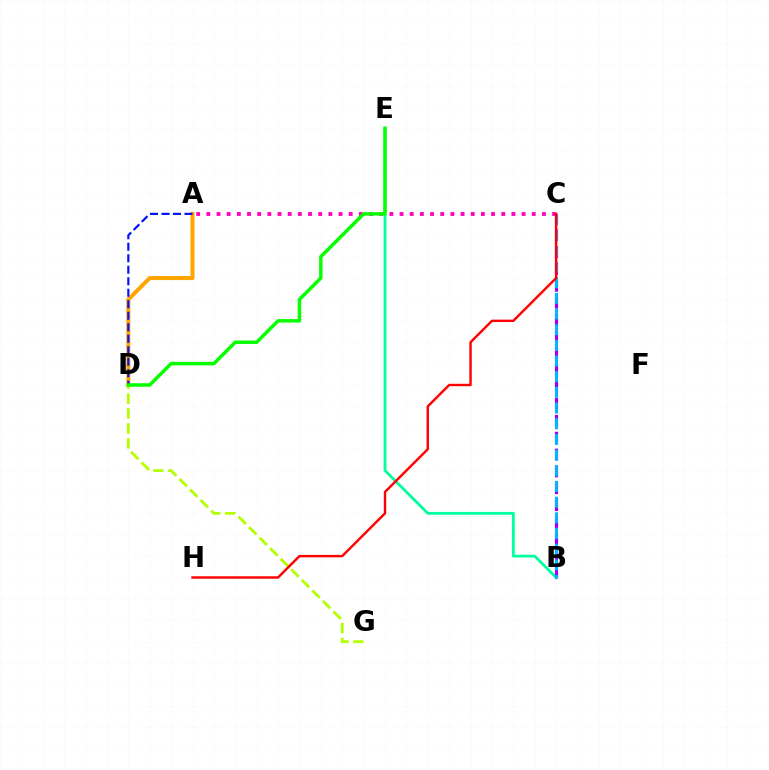{('B', 'E'): [{'color': '#00ff9d', 'line_style': 'solid', 'thickness': 2.02}], ('A', 'C'): [{'color': '#ff00bd', 'line_style': 'dotted', 'thickness': 2.76}], ('A', 'D'): [{'color': '#ffa500', 'line_style': 'solid', 'thickness': 2.9}, {'color': '#0010ff', 'line_style': 'dashed', 'thickness': 1.56}], ('B', 'C'): [{'color': '#9b00ff', 'line_style': 'dashed', 'thickness': 2.29}, {'color': '#00b5ff', 'line_style': 'dashed', 'thickness': 2.13}], ('D', 'G'): [{'color': '#b3ff00', 'line_style': 'dashed', 'thickness': 2.03}], ('D', 'E'): [{'color': '#08ff00', 'line_style': 'solid', 'thickness': 2.51}], ('C', 'H'): [{'color': '#ff0000', 'line_style': 'solid', 'thickness': 1.74}]}